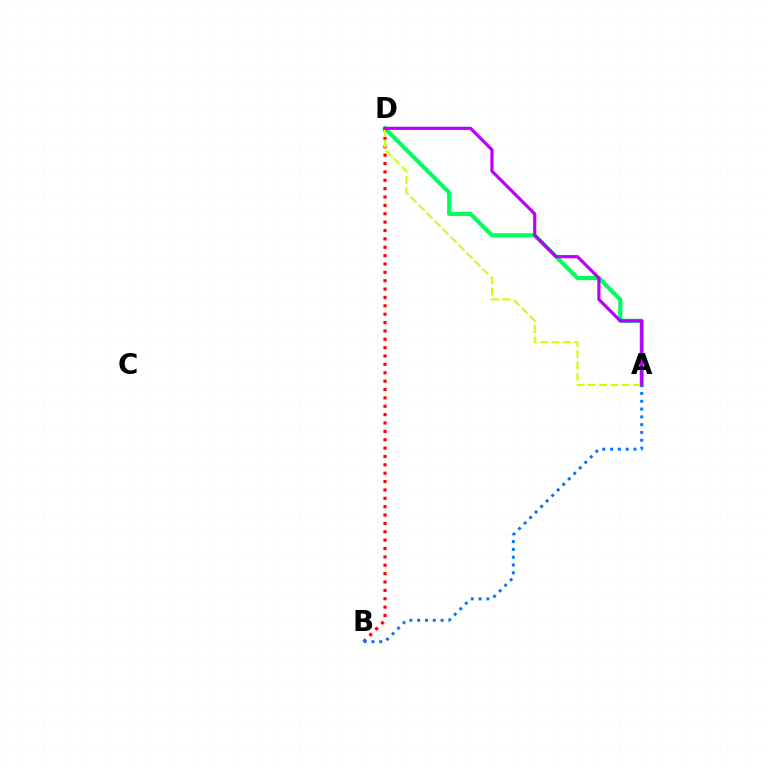{('A', 'D'): [{'color': '#00ff5c', 'line_style': 'solid', 'thickness': 2.99}, {'color': '#d1ff00', 'line_style': 'dashed', 'thickness': 1.54}, {'color': '#b900ff', 'line_style': 'solid', 'thickness': 2.3}], ('B', 'D'): [{'color': '#ff0000', 'line_style': 'dotted', 'thickness': 2.27}], ('A', 'B'): [{'color': '#0074ff', 'line_style': 'dotted', 'thickness': 2.12}]}